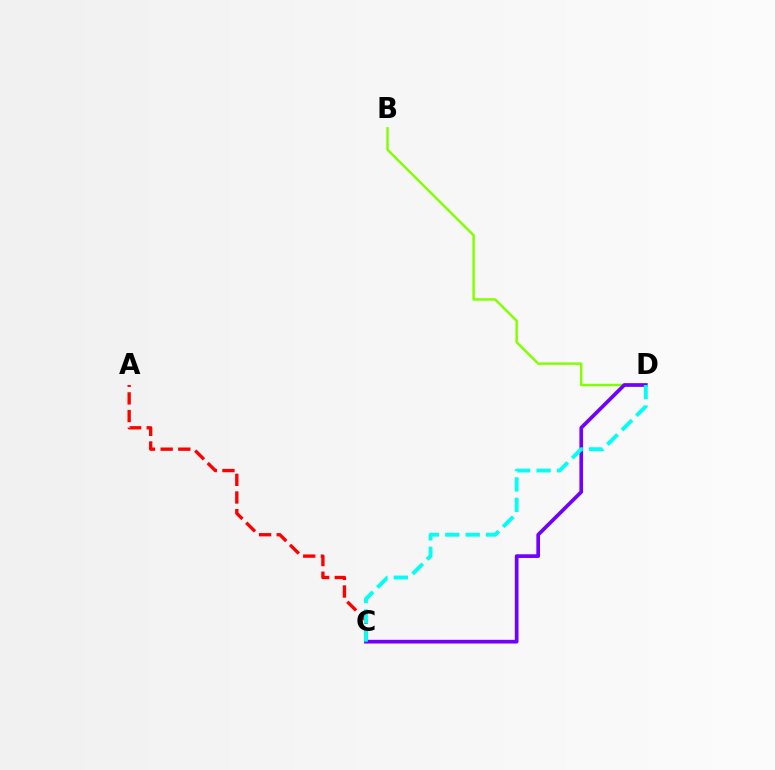{('A', 'C'): [{'color': '#ff0000', 'line_style': 'dashed', 'thickness': 2.4}], ('B', 'D'): [{'color': '#84ff00', 'line_style': 'solid', 'thickness': 1.77}], ('C', 'D'): [{'color': '#7200ff', 'line_style': 'solid', 'thickness': 2.66}, {'color': '#00fff6', 'line_style': 'dashed', 'thickness': 2.77}]}